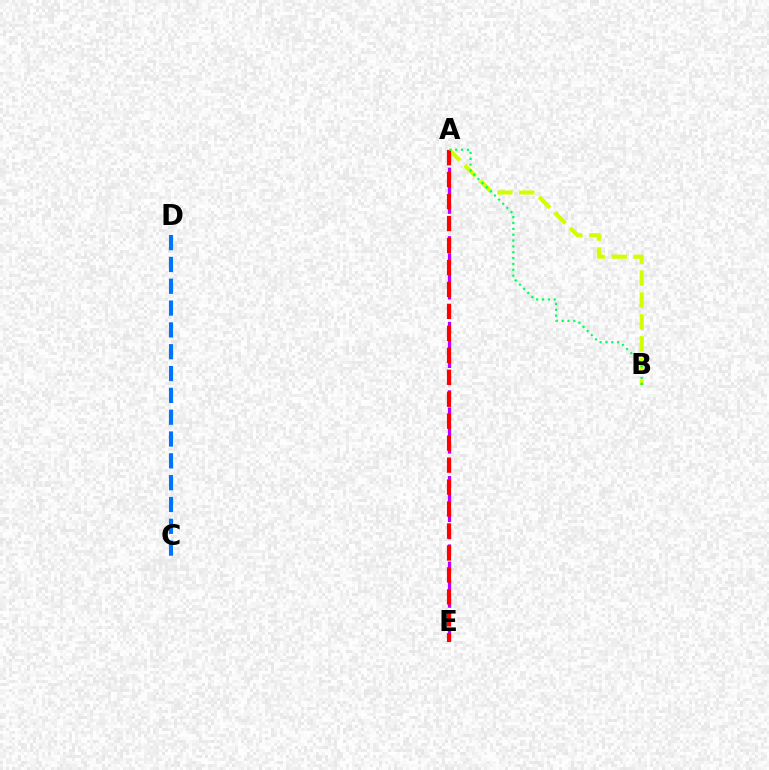{('A', 'E'): [{'color': '#b900ff', 'line_style': 'dashed', 'thickness': 2.33}, {'color': '#ff0000', 'line_style': 'dashed', 'thickness': 2.98}], ('A', 'B'): [{'color': '#d1ff00', 'line_style': 'dashed', 'thickness': 2.98}, {'color': '#00ff5c', 'line_style': 'dotted', 'thickness': 1.59}], ('C', 'D'): [{'color': '#0074ff', 'line_style': 'dashed', 'thickness': 2.96}]}